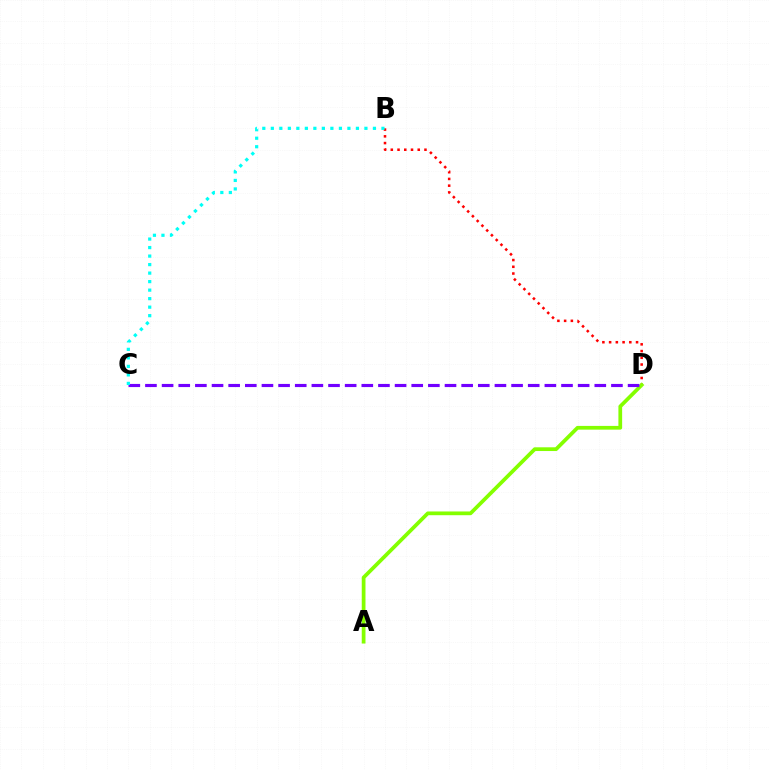{('B', 'D'): [{'color': '#ff0000', 'line_style': 'dotted', 'thickness': 1.83}], ('A', 'D'): [{'color': '#84ff00', 'line_style': 'solid', 'thickness': 2.69}], ('C', 'D'): [{'color': '#7200ff', 'line_style': 'dashed', 'thickness': 2.26}], ('B', 'C'): [{'color': '#00fff6', 'line_style': 'dotted', 'thickness': 2.31}]}